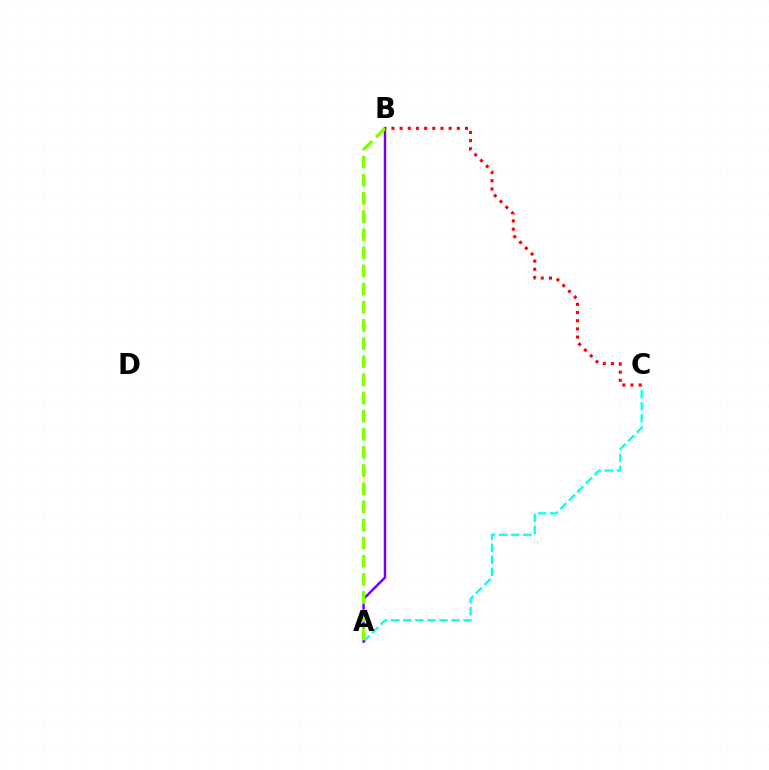{('A', 'C'): [{'color': '#00fff6', 'line_style': 'dashed', 'thickness': 1.64}], ('A', 'B'): [{'color': '#7200ff', 'line_style': 'solid', 'thickness': 1.76}, {'color': '#84ff00', 'line_style': 'dashed', 'thickness': 2.46}], ('B', 'C'): [{'color': '#ff0000', 'line_style': 'dotted', 'thickness': 2.22}]}